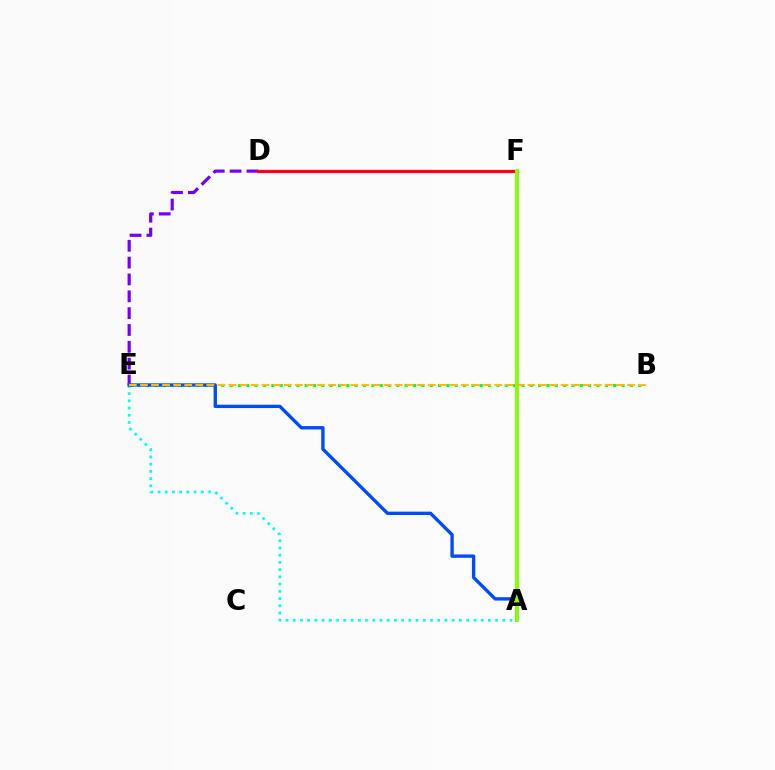{('B', 'E'): [{'color': '#00ff39', 'line_style': 'dotted', 'thickness': 2.27}, {'color': '#ffbd00', 'line_style': 'dashed', 'thickness': 1.5}], ('D', 'F'): [{'color': '#ff00cf', 'line_style': 'solid', 'thickness': 2.35}, {'color': '#ff0000', 'line_style': 'solid', 'thickness': 1.98}], ('A', 'E'): [{'color': '#00fff6', 'line_style': 'dotted', 'thickness': 1.96}, {'color': '#004bff', 'line_style': 'solid', 'thickness': 2.42}], ('D', 'E'): [{'color': '#7200ff', 'line_style': 'dashed', 'thickness': 2.29}], ('A', 'F'): [{'color': '#84ff00', 'line_style': 'solid', 'thickness': 2.79}]}